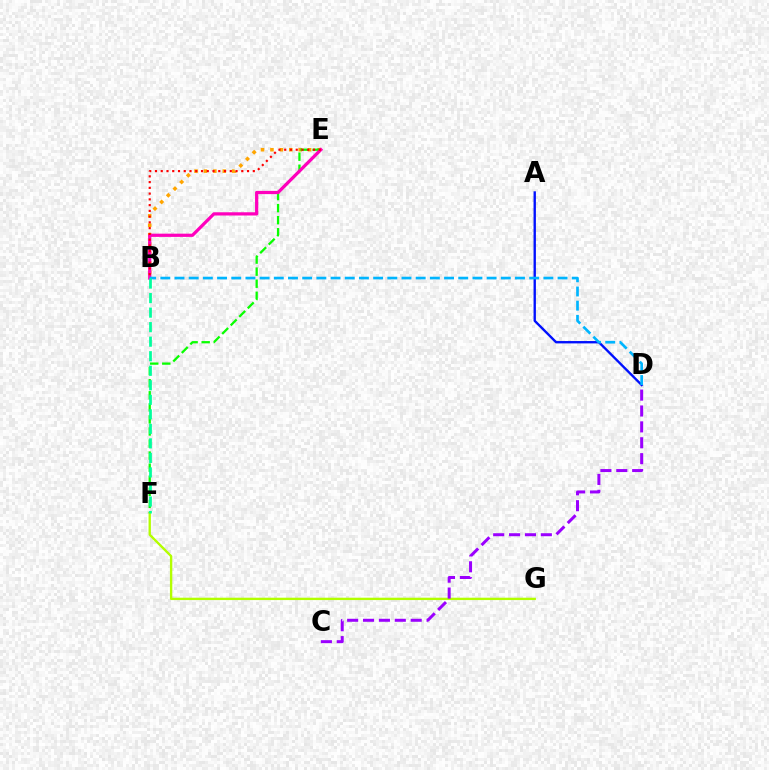{('A', 'D'): [{'color': '#0010ff', 'line_style': 'solid', 'thickness': 1.7}], ('B', 'E'): [{'color': '#ffa500', 'line_style': 'dotted', 'thickness': 2.56}, {'color': '#ff00bd', 'line_style': 'solid', 'thickness': 2.33}, {'color': '#ff0000', 'line_style': 'dotted', 'thickness': 1.56}], ('E', 'F'): [{'color': '#08ff00', 'line_style': 'dashed', 'thickness': 1.64}], ('F', 'G'): [{'color': '#b3ff00', 'line_style': 'solid', 'thickness': 1.7}], ('C', 'D'): [{'color': '#9b00ff', 'line_style': 'dashed', 'thickness': 2.16}], ('B', 'D'): [{'color': '#00b5ff', 'line_style': 'dashed', 'thickness': 1.93}], ('B', 'F'): [{'color': '#00ff9d', 'line_style': 'dashed', 'thickness': 1.97}]}